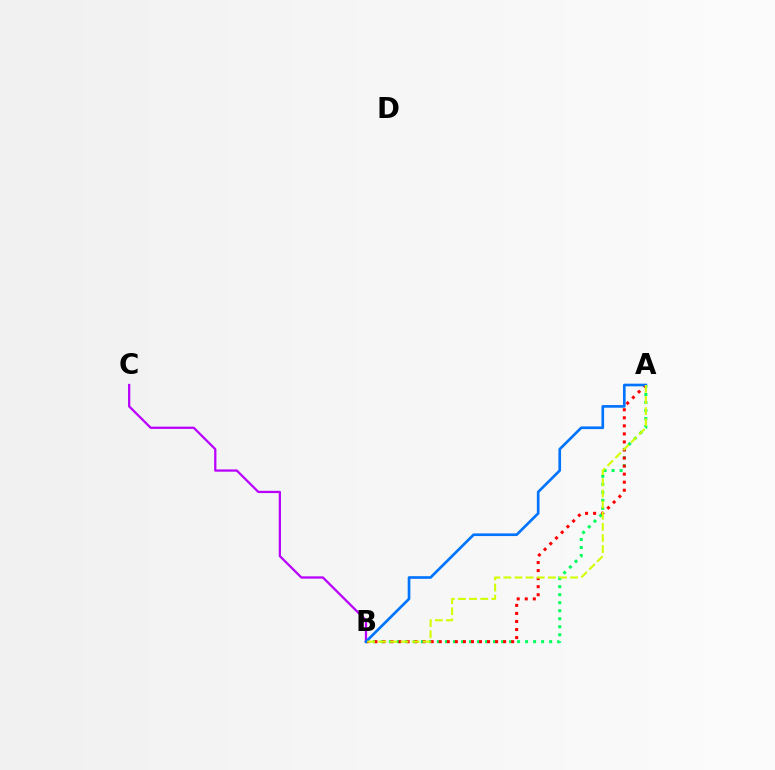{('A', 'B'): [{'color': '#00ff5c', 'line_style': 'dotted', 'thickness': 2.18}, {'color': '#ff0000', 'line_style': 'dotted', 'thickness': 2.19}, {'color': '#0074ff', 'line_style': 'solid', 'thickness': 1.92}, {'color': '#d1ff00', 'line_style': 'dashed', 'thickness': 1.51}], ('B', 'C'): [{'color': '#b900ff', 'line_style': 'solid', 'thickness': 1.63}]}